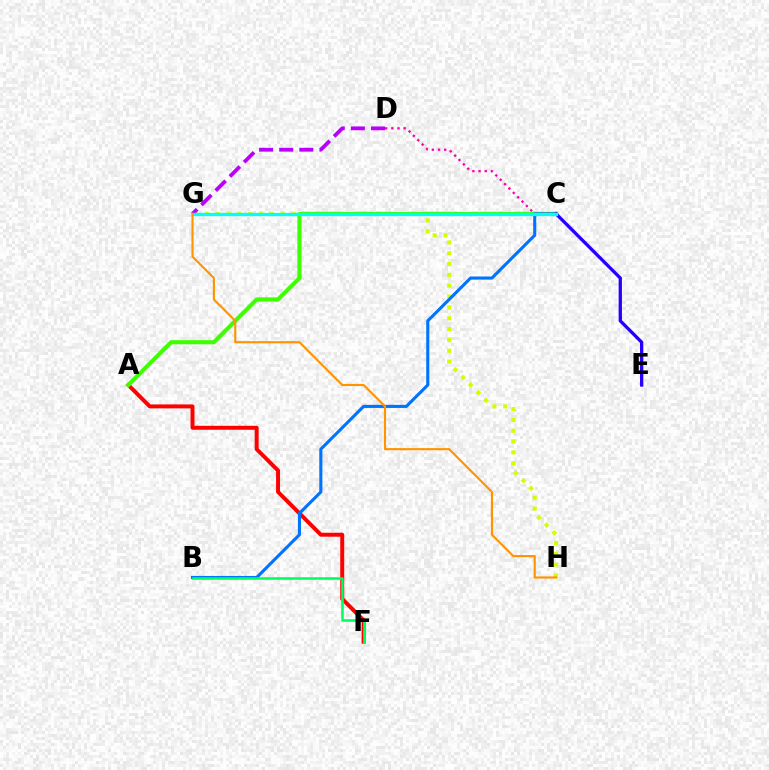{('A', 'F'): [{'color': '#ff0000', 'line_style': 'solid', 'thickness': 2.85}], ('G', 'H'): [{'color': '#d1ff00', 'line_style': 'dotted', 'thickness': 2.94}, {'color': '#ff9400', 'line_style': 'solid', 'thickness': 1.53}], ('A', 'C'): [{'color': '#3dff00', 'line_style': 'solid', 'thickness': 2.95}], ('C', 'E'): [{'color': '#2500ff', 'line_style': 'solid', 'thickness': 2.37}], ('B', 'C'): [{'color': '#0074ff', 'line_style': 'solid', 'thickness': 2.23}], ('D', 'G'): [{'color': '#b900ff', 'line_style': 'dashed', 'thickness': 2.73}], ('C', 'D'): [{'color': '#ff00ac', 'line_style': 'dotted', 'thickness': 1.68}], ('C', 'G'): [{'color': '#00fff6', 'line_style': 'solid', 'thickness': 2.38}], ('B', 'F'): [{'color': '#00ff5c', 'line_style': 'solid', 'thickness': 1.83}]}